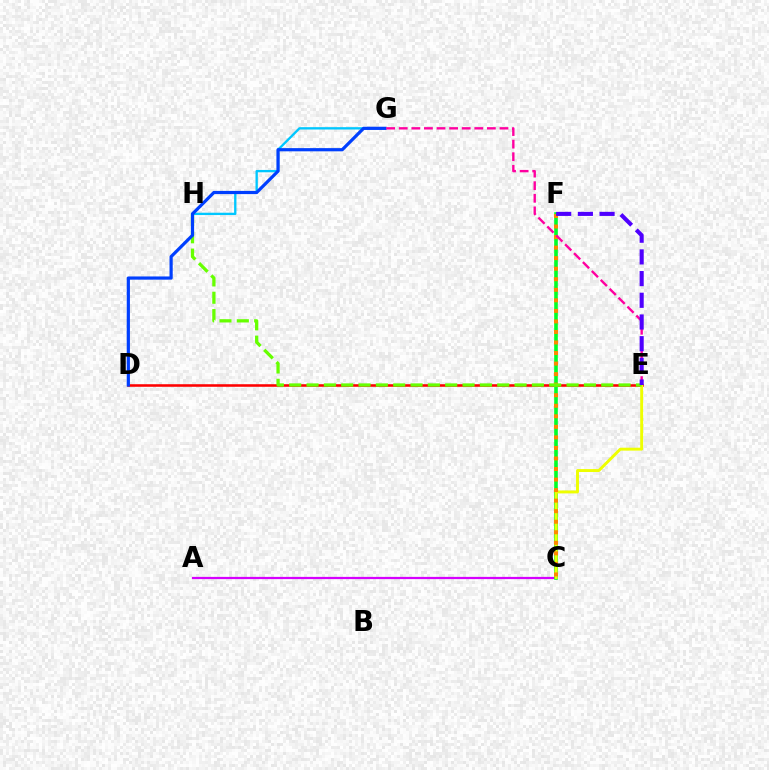{('A', 'C'): [{'color': '#d600ff', 'line_style': 'solid', 'thickness': 1.61}], ('C', 'F'): [{'color': '#00ffaf', 'line_style': 'dashed', 'thickness': 1.61}, {'color': '#00ff27', 'line_style': 'solid', 'thickness': 2.6}, {'color': '#ff8800', 'line_style': 'dotted', 'thickness': 2.86}], ('D', 'E'): [{'color': '#ff0000', 'line_style': 'solid', 'thickness': 1.85}], ('G', 'H'): [{'color': '#00c7ff', 'line_style': 'solid', 'thickness': 1.68}], ('C', 'E'): [{'color': '#eeff00', 'line_style': 'solid', 'thickness': 2.1}], ('E', 'H'): [{'color': '#66ff00', 'line_style': 'dashed', 'thickness': 2.36}], ('D', 'G'): [{'color': '#003fff', 'line_style': 'solid', 'thickness': 2.3}], ('E', 'G'): [{'color': '#ff00a0', 'line_style': 'dashed', 'thickness': 1.71}], ('E', 'F'): [{'color': '#4f00ff', 'line_style': 'dashed', 'thickness': 2.95}]}